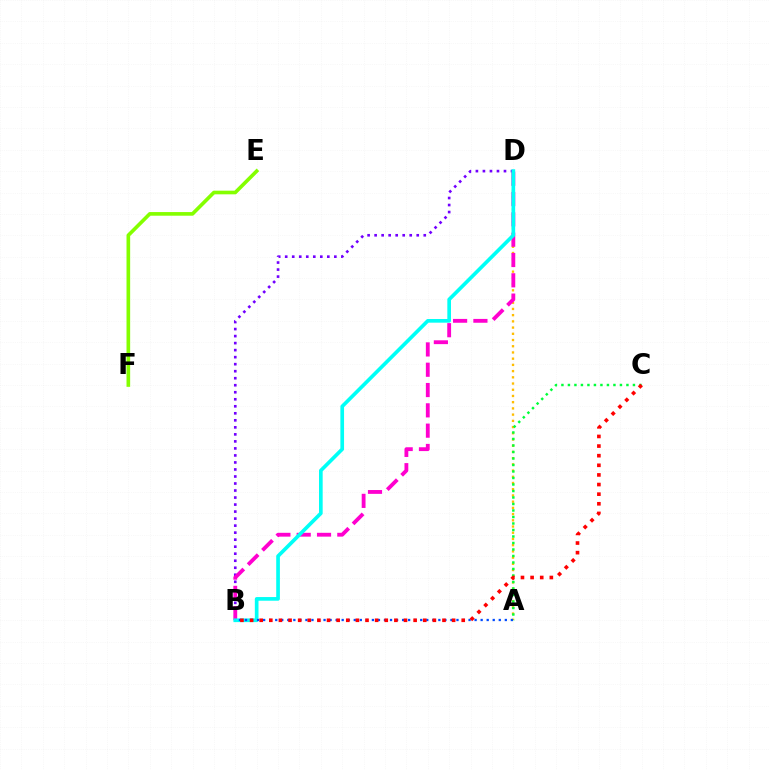{('A', 'D'): [{'color': '#ffbd00', 'line_style': 'dotted', 'thickness': 1.69}], ('B', 'D'): [{'color': '#7200ff', 'line_style': 'dotted', 'thickness': 1.91}, {'color': '#ff00cf', 'line_style': 'dashed', 'thickness': 2.76}, {'color': '#00fff6', 'line_style': 'solid', 'thickness': 2.64}], ('E', 'F'): [{'color': '#84ff00', 'line_style': 'solid', 'thickness': 2.62}], ('A', 'C'): [{'color': '#00ff39', 'line_style': 'dotted', 'thickness': 1.77}], ('A', 'B'): [{'color': '#004bff', 'line_style': 'dotted', 'thickness': 1.64}], ('B', 'C'): [{'color': '#ff0000', 'line_style': 'dotted', 'thickness': 2.61}]}